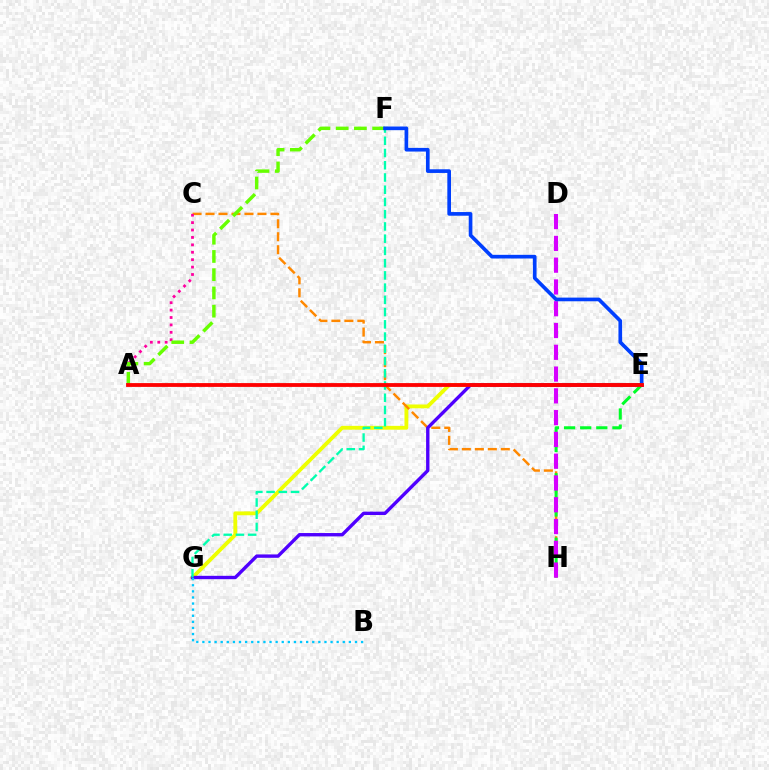{('E', 'G'): [{'color': '#eeff00', 'line_style': 'solid', 'thickness': 2.76}, {'color': '#4f00ff', 'line_style': 'solid', 'thickness': 2.43}], ('C', 'H'): [{'color': '#ff8800', 'line_style': 'dashed', 'thickness': 1.76}], ('F', 'G'): [{'color': '#00ffaf', 'line_style': 'dashed', 'thickness': 1.66}], ('B', 'G'): [{'color': '#00c7ff', 'line_style': 'dotted', 'thickness': 1.66}], ('A', 'C'): [{'color': '#ff00a0', 'line_style': 'dotted', 'thickness': 2.01}], ('E', 'H'): [{'color': '#00ff27', 'line_style': 'dashed', 'thickness': 2.19}], ('D', 'H'): [{'color': '#d600ff', 'line_style': 'dashed', 'thickness': 2.96}], ('A', 'F'): [{'color': '#66ff00', 'line_style': 'dashed', 'thickness': 2.48}], ('E', 'F'): [{'color': '#003fff', 'line_style': 'solid', 'thickness': 2.64}], ('A', 'E'): [{'color': '#ff0000', 'line_style': 'solid', 'thickness': 2.75}]}